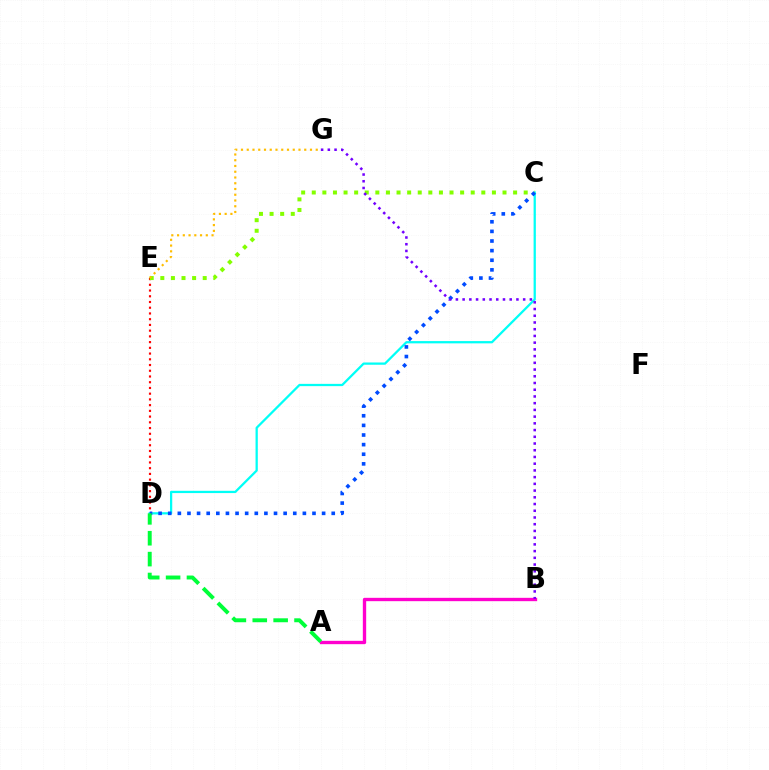{('D', 'E'): [{'color': '#ff0000', 'line_style': 'dotted', 'thickness': 1.56}], ('A', 'B'): [{'color': '#ff00cf', 'line_style': 'solid', 'thickness': 2.41}], ('C', 'D'): [{'color': '#00fff6', 'line_style': 'solid', 'thickness': 1.63}, {'color': '#004bff', 'line_style': 'dotted', 'thickness': 2.61}], ('C', 'E'): [{'color': '#84ff00', 'line_style': 'dotted', 'thickness': 2.88}], ('E', 'G'): [{'color': '#ffbd00', 'line_style': 'dotted', 'thickness': 1.56}], ('A', 'D'): [{'color': '#00ff39', 'line_style': 'dashed', 'thickness': 2.84}], ('B', 'G'): [{'color': '#7200ff', 'line_style': 'dotted', 'thickness': 1.83}]}